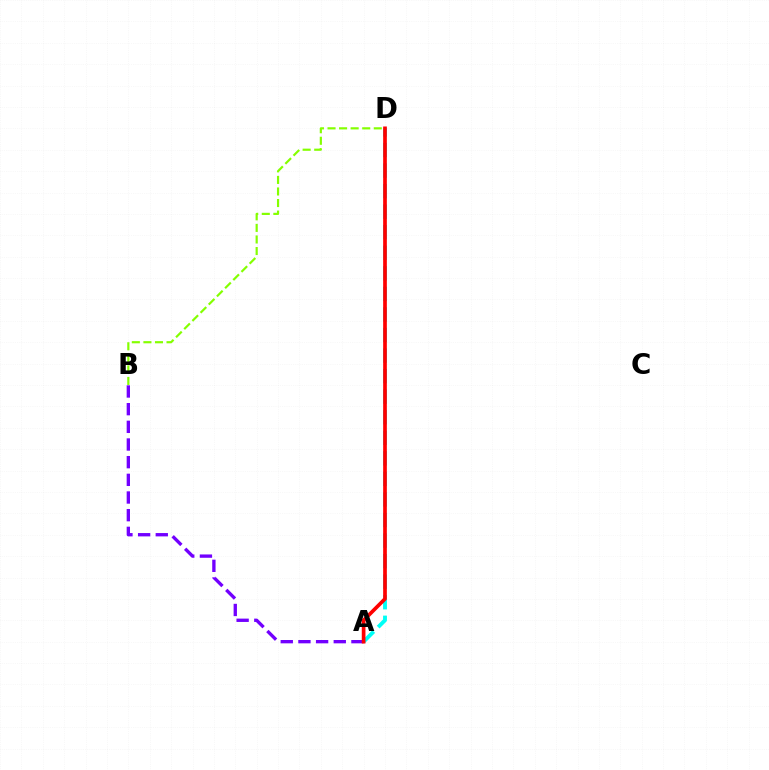{('A', 'D'): [{'color': '#00fff6', 'line_style': 'dashed', 'thickness': 2.79}, {'color': '#ff0000', 'line_style': 'solid', 'thickness': 2.65}], ('A', 'B'): [{'color': '#7200ff', 'line_style': 'dashed', 'thickness': 2.4}], ('B', 'D'): [{'color': '#84ff00', 'line_style': 'dashed', 'thickness': 1.57}]}